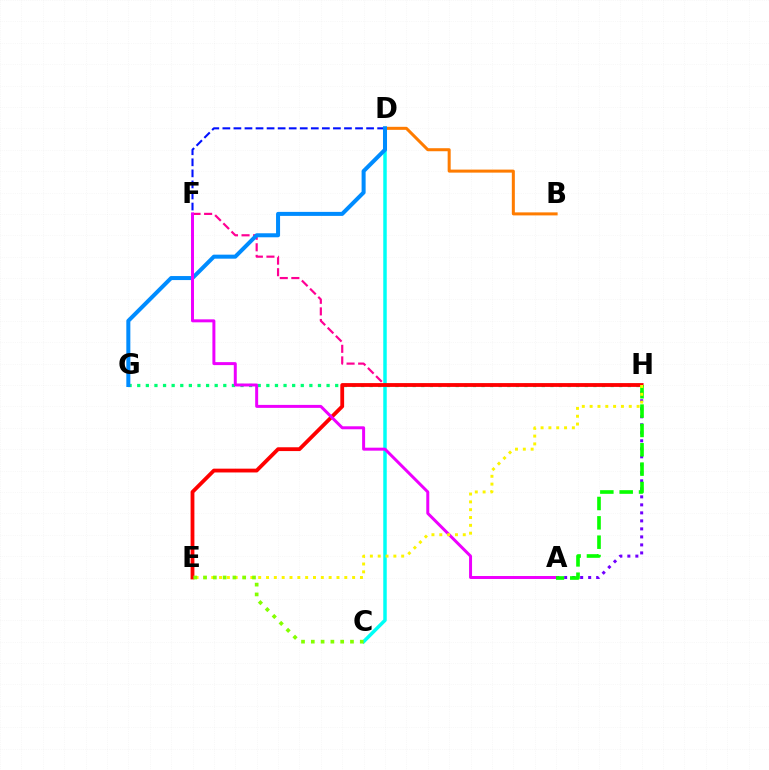{('G', 'H'): [{'color': '#00ff74', 'line_style': 'dotted', 'thickness': 2.34}], ('C', 'D'): [{'color': '#00fff6', 'line_style': 'solid', 'thickness': 2.51}], ('A', 'H'): [{'color': '#7200ff', 'line_style': 'dotted', 'thickness': 2.18}, {'color': '#08ff00', 'line_style': 'dashed', 'thickness': 2.63}], ('D', 'F'): [{'color': '#0010ff', 'line_style': 'dashed', 'thickness': 1.5}], ('F', 'H'): [{'color': '#ff0094', 'line_style': 'dashed', 'thickness': 1.57}], ('E', 'H'): [{'color': '#ff0000', 'line_style': 'solid', 'thickness': 2.74}, {'color': '#fcf500', 'line_style': 'dotted', 'thickness': 2.13}], ('B', 'D'): [{'color': '#ff7c00', 'line_style': 'solid', 'thickness': 2.18}], ('D', 'G'): [{'color': '#008cff', 'line_style': 'solid', 'thickness': 2.89}], ('A', 'F'): [{'color': '#ee00ff', 'line_style': 'solid', 'thickness': 2.15}], ('C', 'E'): [{'color': '#84ff00', 'line_style': 'dotted', 'thickness': 2.66}]}